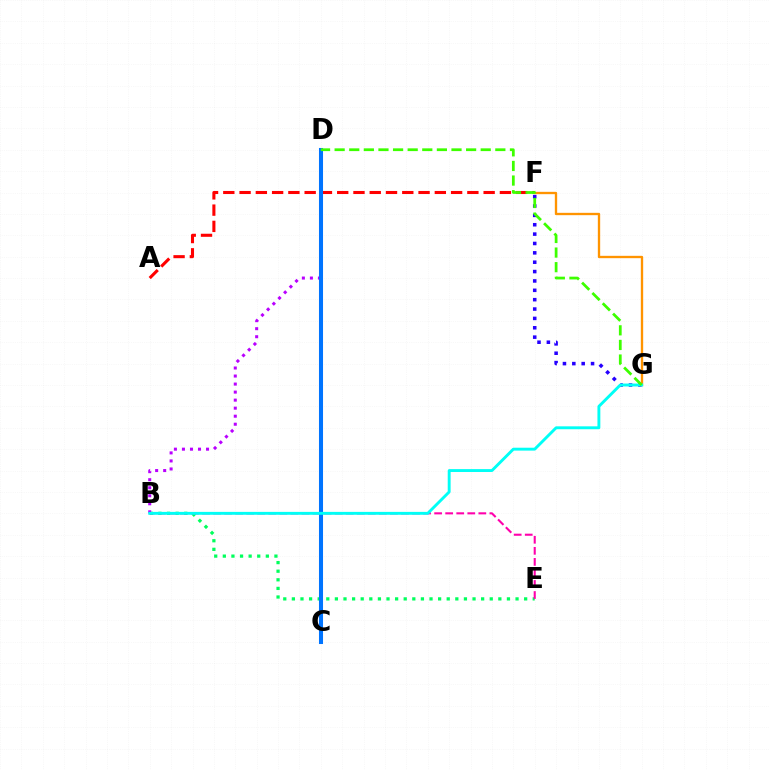{('A', 'F'): [{'color': '#ff0000', 'line_style': 'dashed', 'thickness': 2.21}], ('F', 'G'): [{'color': '#2500ff', 'line_style': 'dotted', 'thickness': 2.54}, {'color': '#ff9400', 'line_style': 'solid', 'thickness': 1.68}], ('B', 'E'): [{'color': '#00ff5c', 'line_style': 'dotted', 'thickness': 2.34}, {'color': '#ff00ac', 'line_style': 'dashed', 'thickness': 1.5}], ('C', 'D'): [{'color': '#d1ff00', 'line_style': 'dashed', 'thickness': 2.55}, {'color': '#0074ff', 'line_style': 'solid', 'thickness': 2.92}], ('B', 'D'): [{'color': '#b900ff', 'line_style': 'dotted', 'thickness': 2.18}], ('B', 'G'): [{'color': '#00fff6', 'line_style': 'solid', 'thickness': 2.09}], ('D', 'G'): [{'color': '#3dff00', 'line_style': 'dashed', 'thickness': 1.98}]}